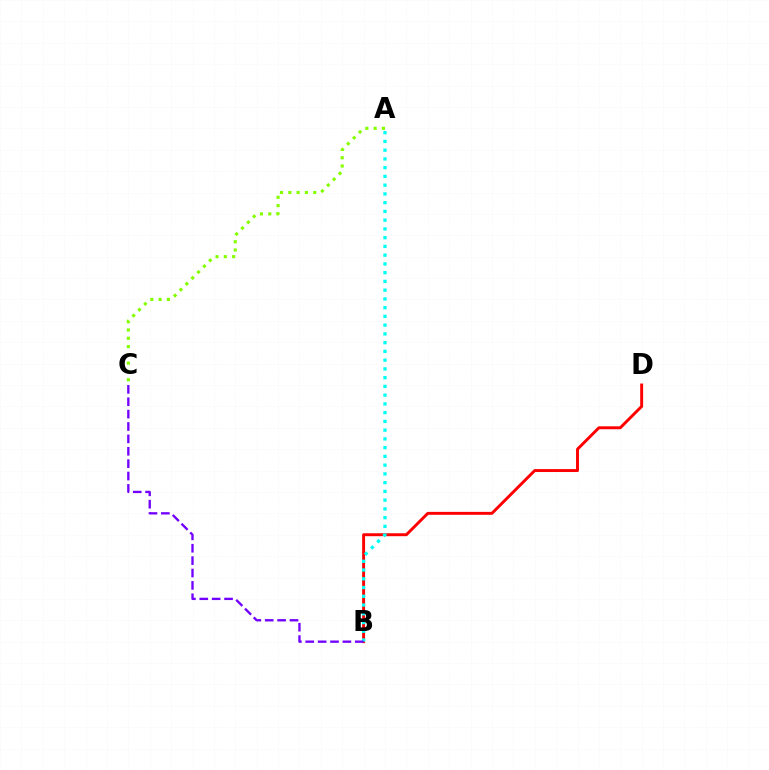{('B', 'D'): [{'color': '#ff0000', 'line_style': 'solid', 'thickness': 2.11}], ('A', 'B'): [{'color': '#00fff6', 'line_style': 'dotted', 'thickness': 2.38}], ('A', 'C'): [{'color': '#84ff00', 'line_style': 'dotted', 'thickness': 2.25}], ('B', 'C'): [{'color': '#7200ff', 'line_style': 'dashed', 'thickness': 1.68}]}